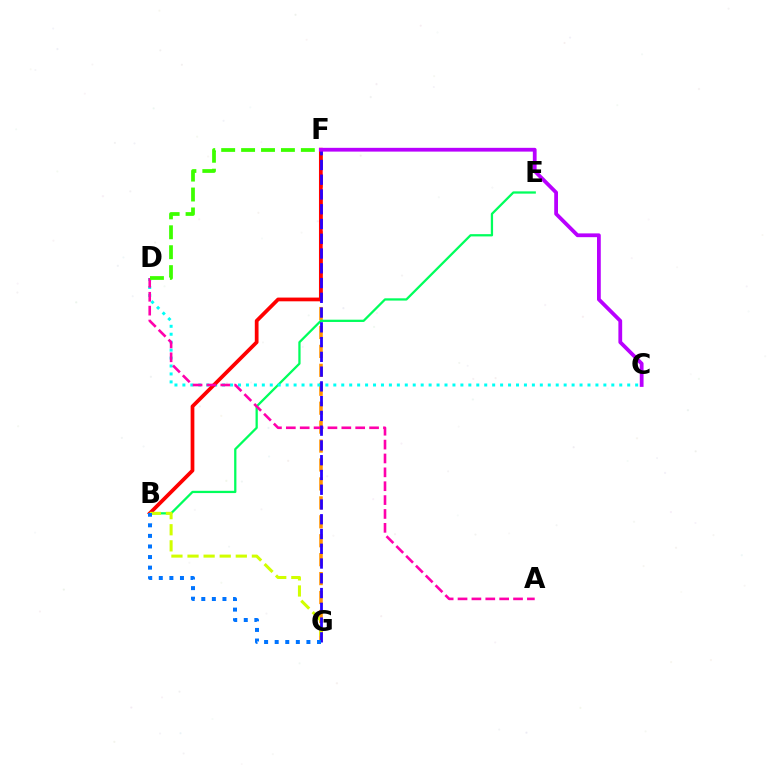{('F', 'G'): [{'color': '#ff9400', 'line_style': 'dashed', 'thickness': 2.57}, {'color': '#2500ff', 'line_style': 'dashed', 'thickness': 2.01}], ('B', 'E'): [{'color': '#00ff5c', 'line_style': 'solid', 'thickness': 1.63}], ('C', 'D'): [{'color': '#00fff6', 'line_style': 'dotted', 'thickness': 2.16}], ('B', 'F'): [{'color': '#ff0000', 'line_style': 'solid', 'thickness': 2.69}], ('A', 'D'): [{'color': '#ff00ac', 'line_style': 'dashed', 'thickness': 1.88}], ('B', 'G'): [{'color': '#d1ff00', 'line_style': 'dashed', 'thickness': 2.19}, {'color': '#0074ff', 'line_style': 'dotted', 'thickness': 2.87}], ('D', 'F'): [{'color': '#3dff00', 'line_style': 'dashed', 'thickness': 2.71}], ('C', 'F'): [{'color': '#b900ff', 'line_style': 'solid', 'thickness': 2.72}]}